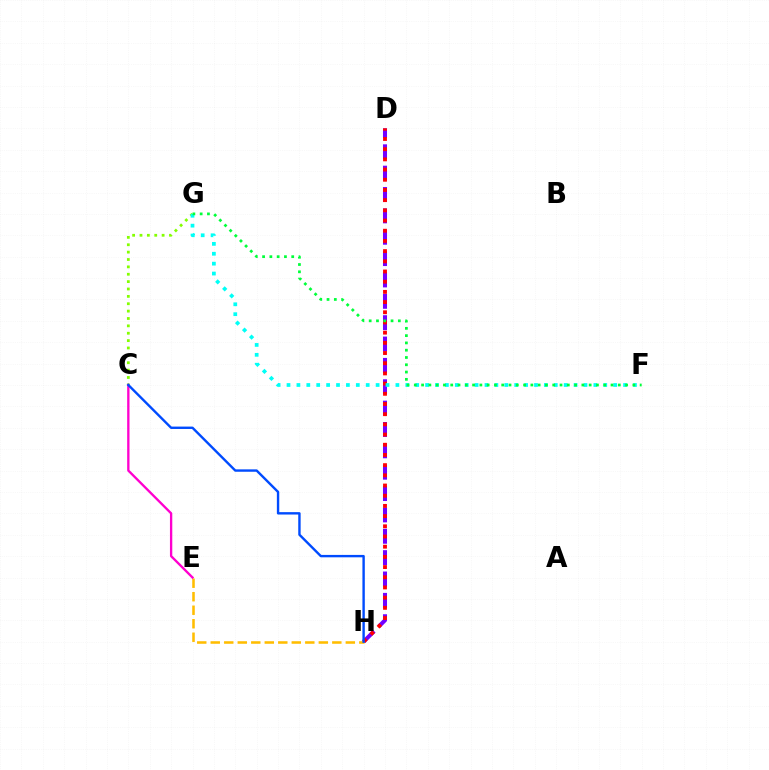{('C', 'G'): [{'color': '#84ff00', 'line_style': 'dotted', 'thickness': 2.0}], ('D', 'H'): [{'color': '#7200ff', 'line_style': 'dashed', 'thickness': 2.9}, {'color': '#ff0000', 'line_style': 'dotted', 'thickness': 2.77}], ('F', 'G'): [{'color': '#00fff6', 'line_style': 'dotted', 'thickness': 2.69}, {'color': '#00ff39', 'line_style': 'dotted', 'thickness': 1.98}], ('E', 'H'): [{'color': '#ffbd00', 'line_style': 'dashed', 'thickness': 1.83}], ('C', 'E'): [{'color': '#ff00cf', 'line_style': 'solid', 'thickness': 1.68}], ('C', 'H'): [{'color': '#004bff', 'line_style': 'solid', 'thickness': 1.72}]}